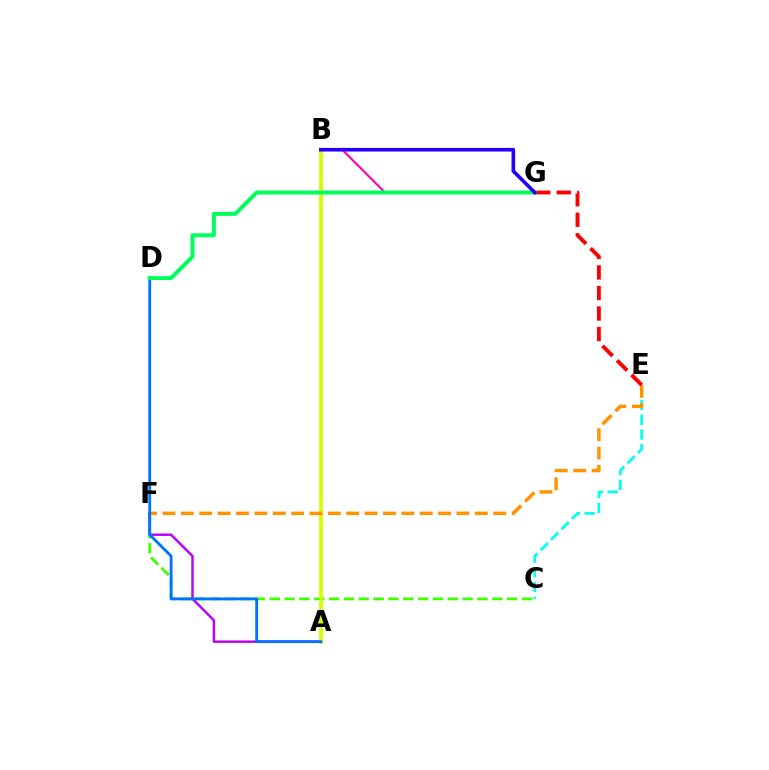{('C', 'E'): [{'color': '#00fff6', 'line_style': 'dashed', 'thickness': 2.01}], ('B', 'G'): [{'color': '#ff00ac', 'line_style': 'solid', 'thickness': 1.53}, {'color': '#2500ff', 'line_style': 'solid', 'thickness': 2.62}], ('C', 'F'): [{'color': '#3dff00', 'line_style': 'dashed', 'thickness': 2.02}], ('A', 'F'): [{'color': '#b900ff', 'line_style': 'solid', 'thickness': 1.76}], ('A', 'B'): [{'color': '#d1ff00', 'line_style': 'solid', 'thickness': 2.73}], ('E', 'F'): [{'color': '#ff9400', 'line_style': 'dashed', 'thickness': 2.5}], ('A', 'D'): [{'color': '#0074ff', 'line_style': 'solid', 'thickness': 2.05}], ('E', 'G'): [{'color': '#ff0000', 'line_style': 'dashed', 'thickness': 2.79}], ('D', 'G'): [{'color': '#00ff5c', 'line_style': 'solid', 'thickness': 2.88}]}